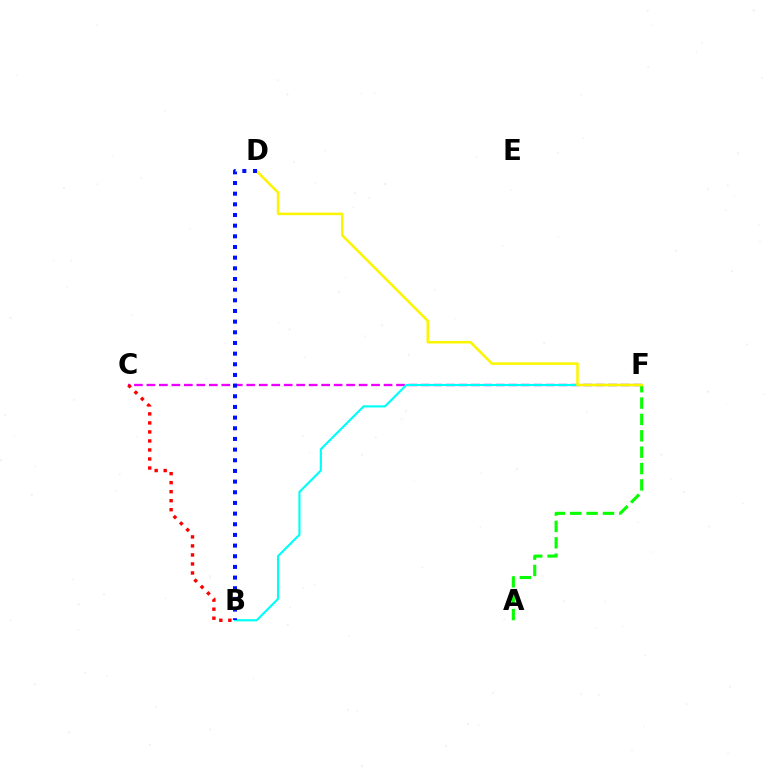{('C', 'F'): [{'color': '#ee00ff', 'line_style': 'dashed', 'thickness': 1.7}], ('B', 'F'): [{'color': '#00fff6', 'line_style': 'solid', 'thickness': 1.56}], ('A', 'F'): [{'color': '#08ff00', 'line_style': 'dashed', 'thickness': 2.22}], ('B', 'C'): [{'color': '#ff0000', 'line_style': 'dotted', 'thickness': 2.45}], ('D', 'F'): [{'color': '#fcf500', 'line_style': 'solid', 'thickness': 1.83}], ('B', 'D'): [{'color': '#0010ff', 'line_style': 'dotted', 'thickness': 2.9}]}